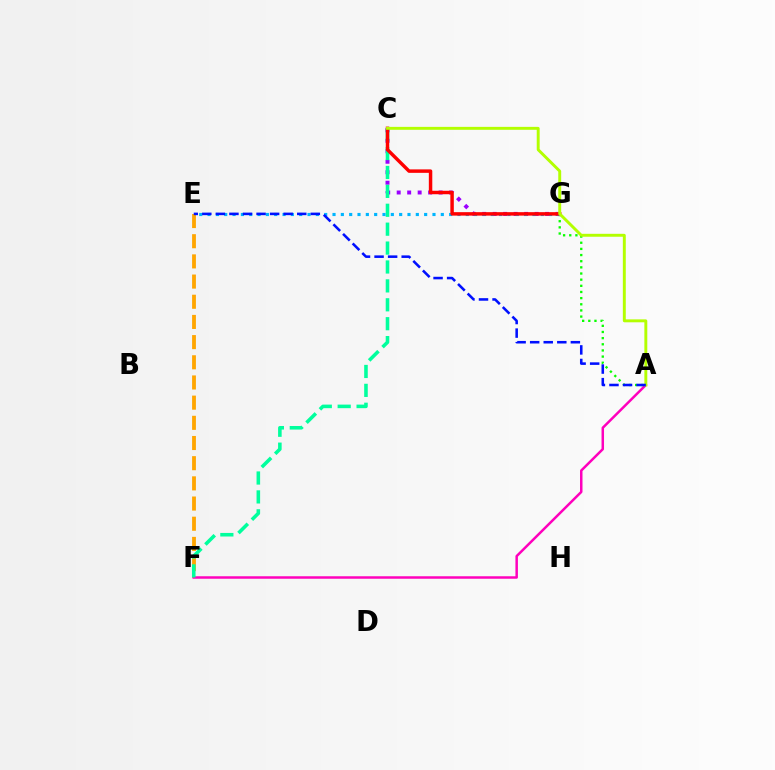{('C', 'G'): [{'color': '#9b00ff', 'line_style': 'dotted', 'thickness': 2.85}, {'color': '#ff0000', 'line_style': 'solid', 'thickness': 2.49}], ('E', 'F'): [{'color': '#ffa500', 'line_style': 'dashed', 'thickness': 2.74}], ('A', 'F'): [{'color': '#ff00bd', 'line_style': 'solid', 'thickness': 1.79}], ('A', 'G'): [{'color': '#08ff00', 'line_style': 'dotted', 'thickness': 1.67}], ('C', 'F'): [{'color': '#00ff9d', 'line_style': 'dashed', 'thickness': 2.57}], ('E', 'G'): [{'color': '#00b5ff', 'line_style': 'dotted', 'thickness': 2.26}], ('A', 'C'): [{'color': '#b3ff00', 'line_style': 'solid', 'thickness': 2.11}], ('A', 'E'): [{'color': '#0010ff', 'line_style': 'dashed', 'thickness': 1.84}]}